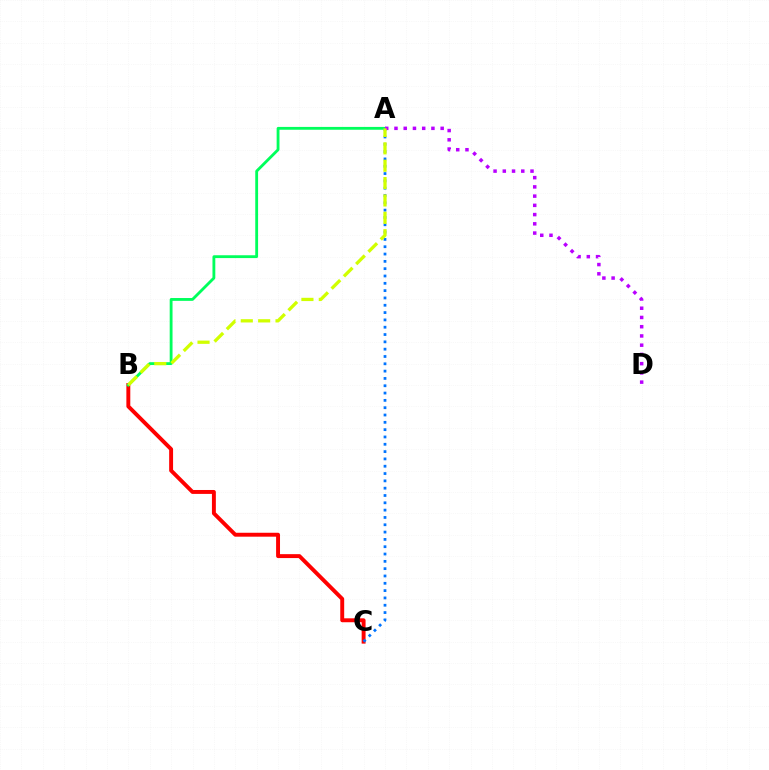{('B', 'C'): [{'color': '#ff0000', 'line_style': 'solid', 'thickness': 2.82}], ('A', 'B'): [{'color': '#00ff5c', 'line_style': 'solid', 'thickness': 2.04}, {'color': '#d1ff00', 'line_style': 'dashed', 'thickness': 2.36}], ('A', 'C'): [{'color': '#0074ff', 'line_style': 'dotted', 'thickness': 1.99}], ('A', 'D'): [{'color': '#b900ff', 'line_style': 'dotted', 'thickness': 2.51}]}